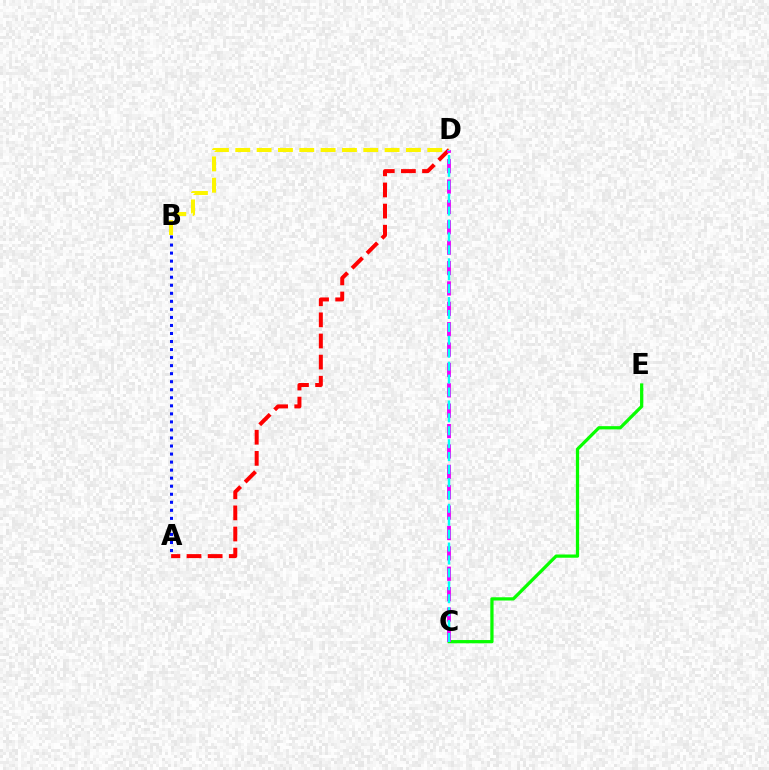{('A', 'B'): [{'color': '#0010ff', 'line_style': 'dotted', 'thickness': 2.18}], ('C', 'E'): [{'color': '#08ff00', 'line_style': 'solid', 'thickness': 2.33}], ('A', 'D'): [{'color': '#ff0000', 'line_style': 'dashed', 'thickness': 2.87}], ('B', 'D'): [{'color': '#fcf500', 'line_style': 'dashed', 'thickness': 2.9}], ('C', 'D'): [{'color': '#ee00ff', 'line_style': 'dashed', 'thickness': 2.77}, {'color': '#00fff6', 'line_style': 'dashed', 'thickness': 1.76}]}